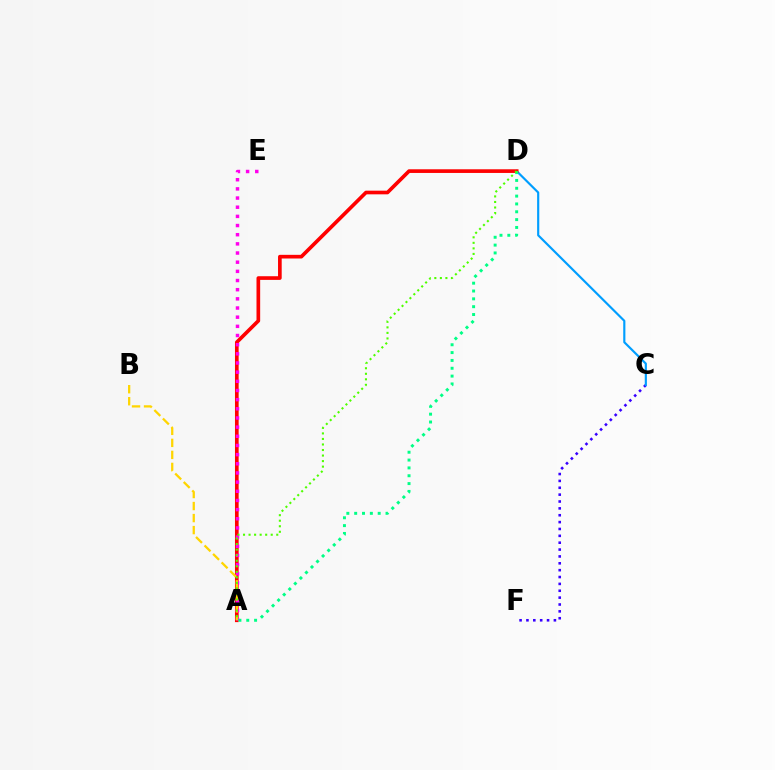{('C', 'F'): [{'color': '#3700ff', 'line_style': 'dotted', 'thickness': 1.87}], ('C', 'D'): [{'color': '#009eff', 'line_style': 'solid', 'thickness': 1.55}], ('A', 'D'): [{'color': '#ff0000', 'line_style': 'solid', 'thickness': 2.64}, {'color': '#00ff86', 'line_style': 'dotted', 'thickness': 2.13}, {'color': '#4fff00', 'line_style': 'dotted', 'thickness': 1.5}], ('A', 'E'): [{'color': '#ff00ed', 'line_style': 'dotted', 'thickness': 2.49}], ('A', 'B'): [{'color': '#ffd500', 'line_style': 'dashed', 'thickness': 1.63}]}